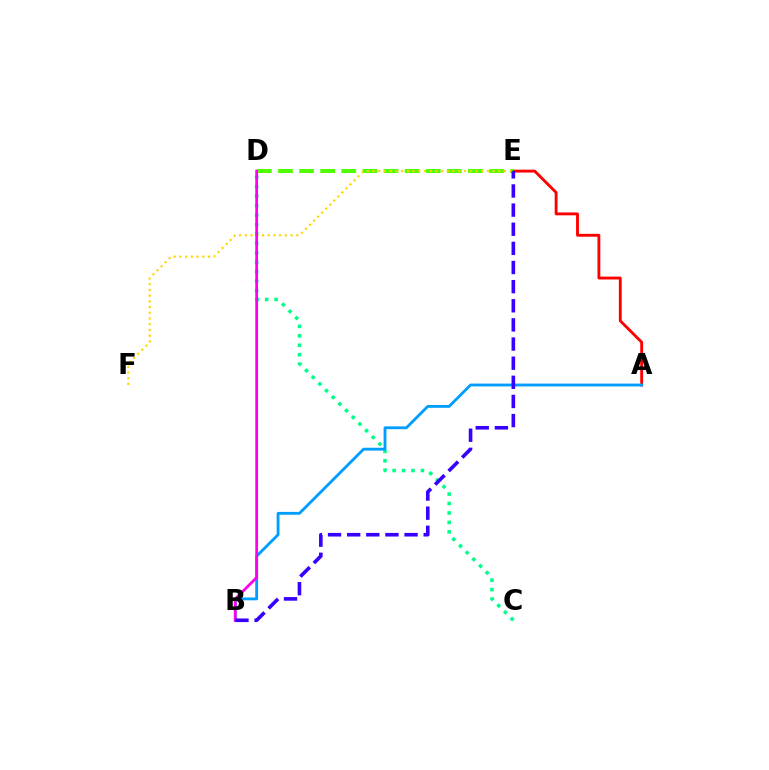{('C', 'D'): [{'color': '#00ff86', 'line_style': 'dotted', 'thickness': 2.56}], ('A', 'E'): [{'color': '#ff0000', 'line_style': 'solid', 'thickness': 2.06}], ('D', 'E'): [{'color': '#4fff00', 'line_style': 'dashed', 'thickness': 2.87}], ('A', 'B'): [{'color': '#009eff', 'line_style': 'solid', 'thickness': 2.04}], ('E', 'F'): [{'color': '#ffd500', 'line_style': 'dotted', 'thickness': 1.55}], ('B', 'D'): [{'color': '#ff00ed', 'line_style': 'solid', 'thickness': 2.0}], ('B', 'E'): [{'color': '#3700ff', 'line_style': 'dashed', 'thickness': 2.6}]}